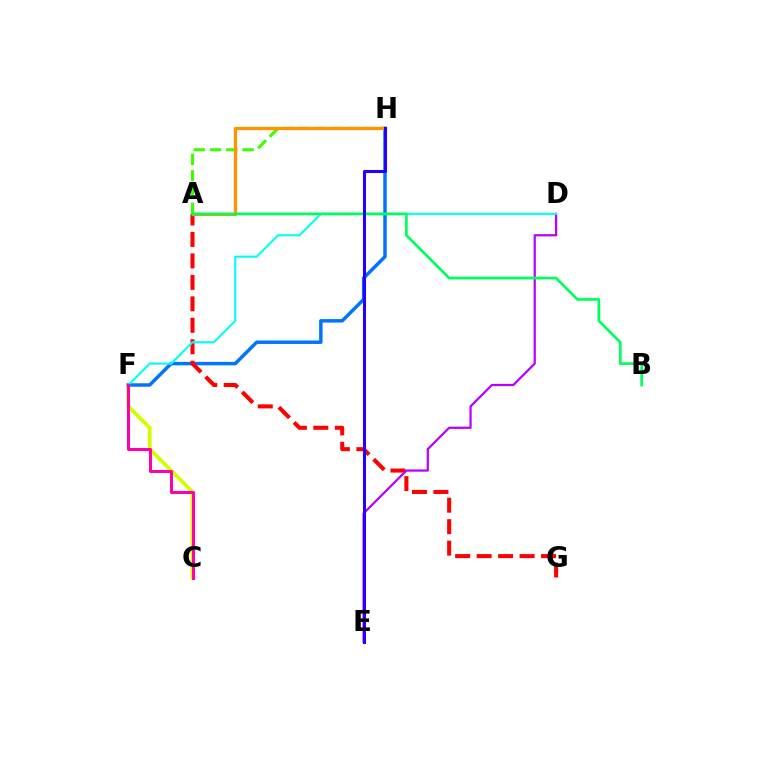{('C', 'F'): [{'color': '#d1ff00', 'line_style': 'solid', 'thickness': 2.74}, {'color': '#ff00ac', 'line_style': 'solid', 'thickness': 2.17}], ('F', 'H'): [{'color': '#0074ff', 'line_style': 'solid', 'thickness': 2.49}], ('A', 'H'): [{'color': '#3dff00', 'line_style': 'dashed', 'thickness': 2.21}, {'color': '#ff9400', 'line_style': 'solid', 'thickness': 2.38}], ('A', 'G'): [{'color': '#ff0000', 'line_style': 'dashed', 'thickness': 2.92}], ('D', 'E'): [{'color': '#b900ff', 'line_style': 'solid', 'thickness': 1.61}], ('D', 'F'): [{'color': '#00fff6', 'line_style': 'solid', 'thickness': 1.51}], ('A', 'B'): [{'color': '#00ff5c', 'line_style': 'solid', 'thickness': 1.94}], ('E', 'H'): [{'color': '#2500ff', 'line_style': 'solid', 'thickness': 2.19}]}